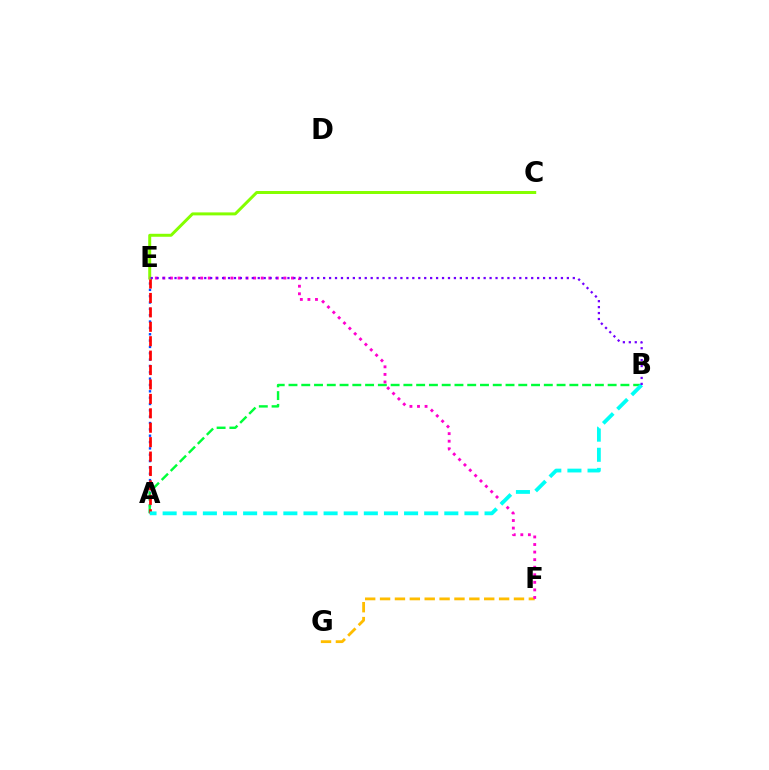{('A', 'E'): [{'color': '#004bff', 'line_style': 'dotted', 'thickness': 1.72}, {'color': '#ff0000', 'line_style': 'dashed', 'thickness': 1.96}], ('A', 'B'): [{'color': '#00ff39', 'line_style': 'dashed', 'thickness': 1.73}, {'color': '#00fff6', 'line_style': 'dashed', 'thickness': 2.73}], ('C', 'E'): [{'color': '#84ff00', 'line_style': 'solid', 'thickness': 2.15}], ('F', 'G'): [{'color': '#ffbd00', 'line_style': 'dashed', 'thickness': 2.02}], ('E', 'F'): [{'color': '#ff00cf', 'line_style': 'dotted', 'thickness': 2.06}], ('B', 'E'): [{'color': '#7200ff', 'line_style': 'dotted', 'thickness': 1.62}]}